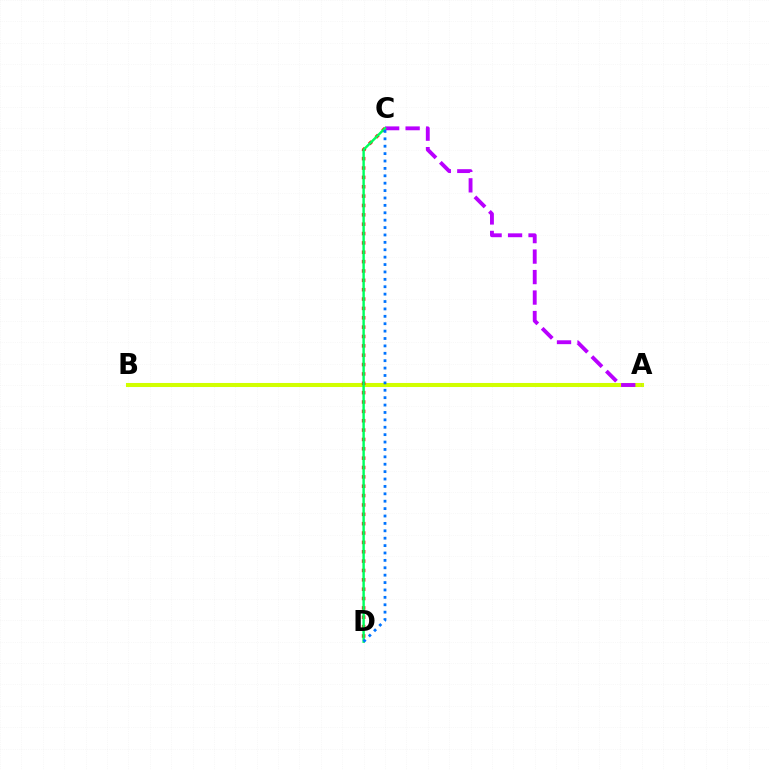{('A', 'B'): [{'color': '#d1ff00', 'line_style': 'solid', 'thickness': 2.91}], ('C', 'D'): [{'color': '#ff0000', 'line_style': 'dotted', 'thickness': 2.54}, {'color': '#00ff5c', 'line_style': 'solid', 'thickness': 1.74}, {'color': '#0074ff', 'line_style': 'dotted', 'thickness': 2.01}], ('A', 'C'): [{'color': '#b900ff', 'line_style': 'dashed', 'thickness': 2.78}]}